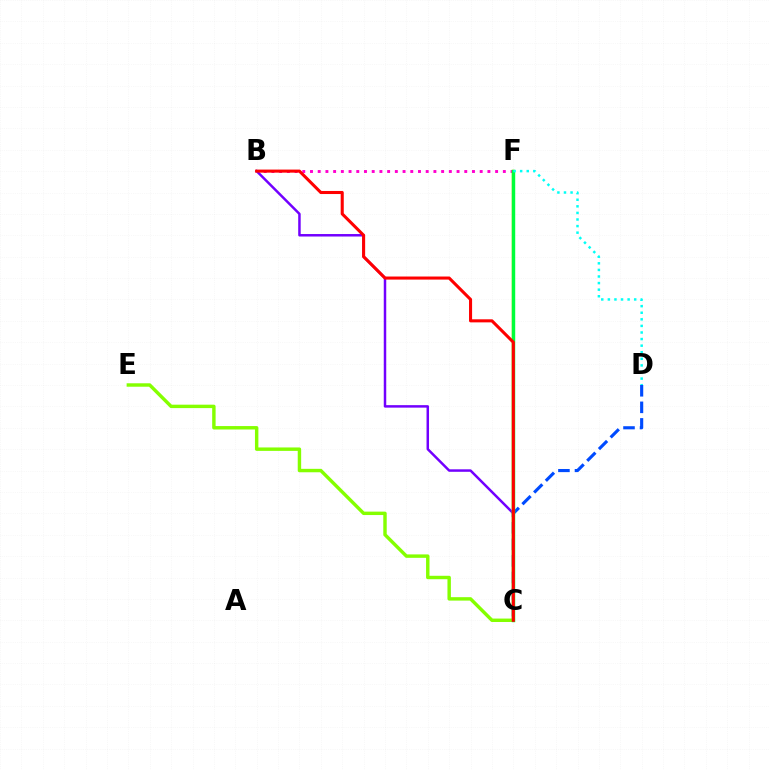{('C', 'E'): [{'color': '#84ff00', 'line_style': 'solid', 'thickness': 2.47}], ('B', 'F'): [{'color': '#ff00cf', 'line_style': 'dotted', 'thickness': 2.1}], ('B', 'C'): [{'color': '#7200ff', 'line_style': 'solid', 'thickness': 1.79}, {'color': '#ff0000', 'line_style': 'solid', 'thickness': 2.21}], ('C', 'D'): [{'color': '#004bff', 'line_style': 'dashed', 'thickness': 2.25}], ('C', 'F'): [{'color': '#ffbd00', 'line_style': 'solid', 'thickness': 1.75}, {'color': '#00ff39', 'line_style': 'solid', 'thickness': 2.47}], ('D', 'F'): [{'color': '#00fff6', 'line_style': 'dotted', 'thickness': 1.79}]}